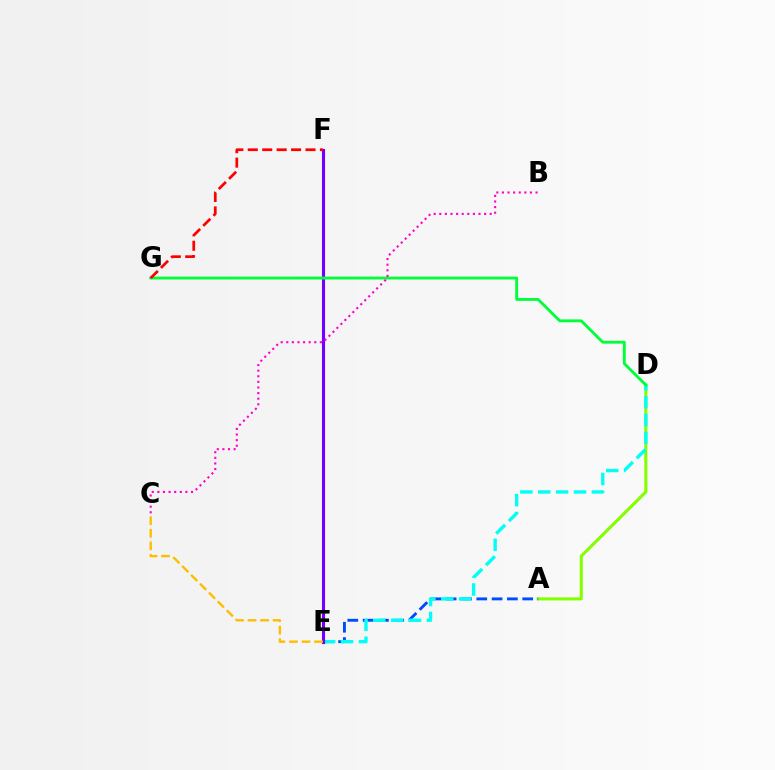{('A', 'D'): [{'color': '#84ff00', 'line_style': 'solid', 'thickness': 2.22}], ('A', 'E'): [{'color': '#004bff', 'line_style': 'dashed', 'thickness': 2.08}], ('D', 'E'): [{'color': '#00fff6', 'line_style': 'dashed', 'thickness': 2.43}], ('E', 'F'): [{'color': '#7200ff', 'line_style': 'solid', 'thickness': 2.24}], ('C', 'E'): [{'color': '#ffbd00', 'line_style': 'dashed', 'thickness': 1.71}], ('D', 'G'): [{'color': '#00ff39', 'line_style': 'solid', 'thickness': 2.05}], ('F', 'G'): [{'color': '#ff0000', 'line_style': 'dashed', 'thickness': 1.96}], ('B', 'C'): [{'color': '#ff00cf', 'line_style': 'dotted', 'thickness': 1.52}]}